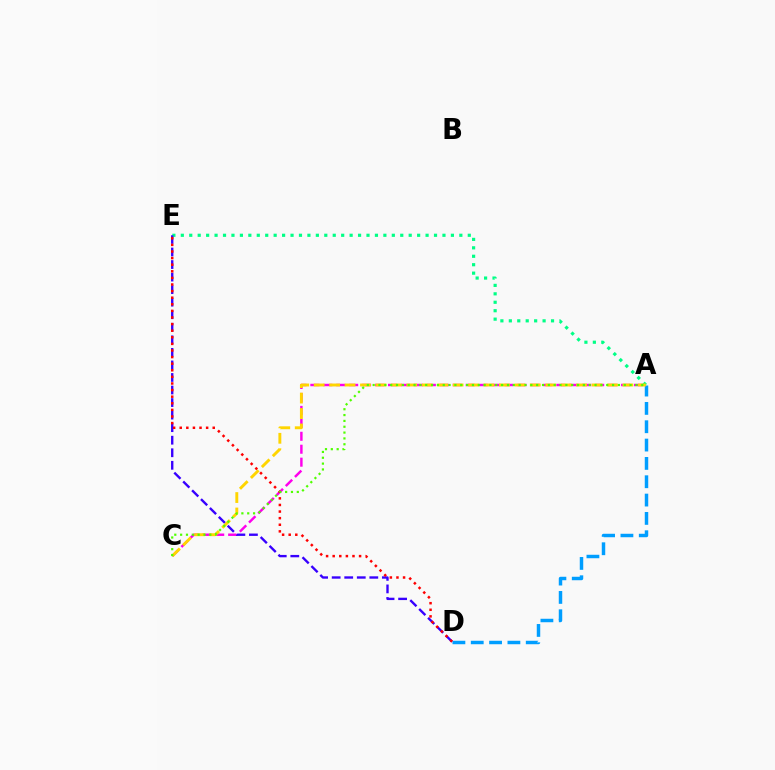{('A', 'E'): [{'color': '#00ff86', 'line_style': 'dotted', 'thickness': 2.29}], ('A', 'C'): [{'color': '#ff00ed', 'line_style': 'dashed', 'thickness': 1.76}, {'color': '#ffd500', 'line_style': 'dashed', 'thickness': 2.1}, {'color': '#4fff00', 'line_style': 'dotted', 'thickness': 1.59}], ('D', 'E'): [{'color': '#3700ff', 'line_style': 'dashed', 'thickness': 1.7}, {'color': '#ff0000', 'line_style': 'dotted', 'thickness': 1.79}], ('A', 'D'): [{'color': '#009eff', 'line_style': 'dashed', 'thickness': 2.49}]}